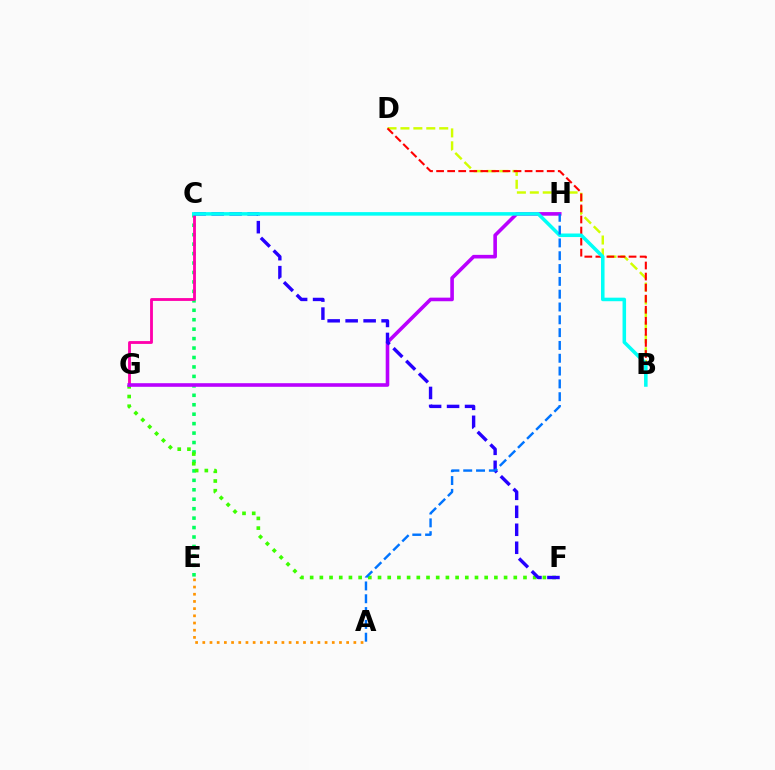{('C', 'E'): [{'color': '#00ff5c', 'line_style': 'dotted', 'thickness': 2.57}], ('B', 'D'): [{'color': '#d1ff00', 'line_style': 'dashed', 'thickness': 1.76}, {'color': '#ff0000', 'line_style': 'dashed', 'thickness': 1.5}], ('A', 'E'): [{'color': '#ff9400', 'line_style': 'dotted', 'thickness': 1.95}], ('F', 'G'): [{'color': '#3dff00', 'line_style': 'dotted', 'thickness': 2.63}], ('C', 'G'): [{'color': '#ff00ac', 'line_style': 'solid', 'thickness': 2.04}], ('G', 'H'): [{'color': '#b900ff', 'line_style': 'solid', 'thickness': 2.59}], ('C', 'F'): [{'color': '#2500ff', 'line_style': 'dashed', 'thickness': 2.44}], ('B', 'C'): [{'color': '#00fff6', 'line_style': 'solid', 'thickness': 2.55}], ('A', 'H'): [{'color': '#0074ff', 'line_style': 'dashed', 'thickness': 1.74}]}